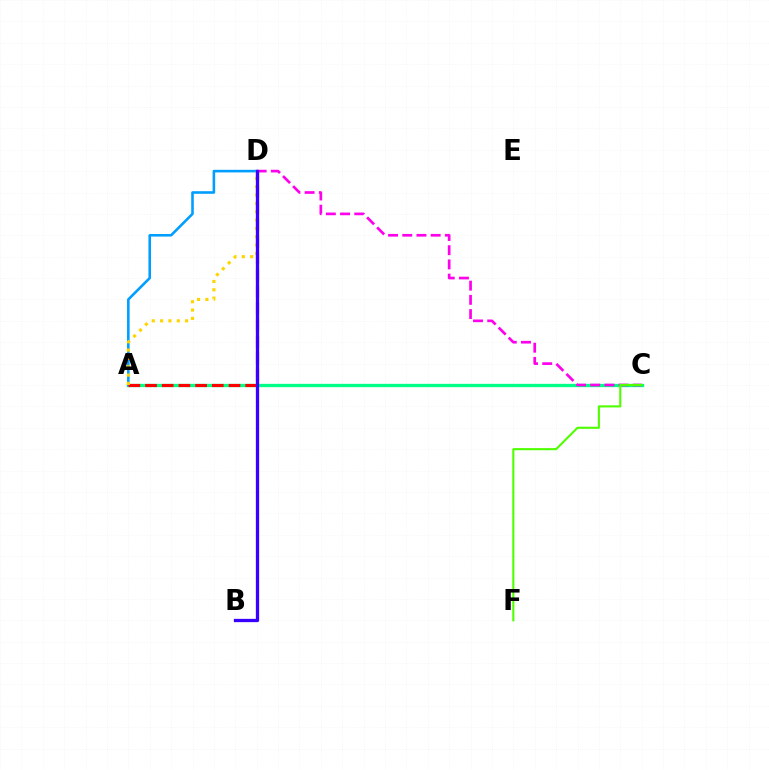{('A', 'C'): [{'color': '#00ff86', 'line_style': 'solid', 'thickness': 2.38}], ('C', 'D'): [{'color': '#ff00ed', 'line_style': 'dashed', 'thickness': 1.93}], ('C', 'F'): [{'color': '#4fff00', 'line_style': 'solid', 'thickness': 1.51}], ('A', 'D'): [{'color': '#009eff', 'line_style': 'solid', 'thickness': 1.86}, {'color': '#ff0000', 'line_style': 'dashed', 'thickness': 2.27}, {'color': '#ffd500', 'line_style': 'dotted', 'thickness': 2.26}], ('B', 'D'): [{'color': '#3700ff', 'line_style': 'solid', 'thickness': 2.36}]}